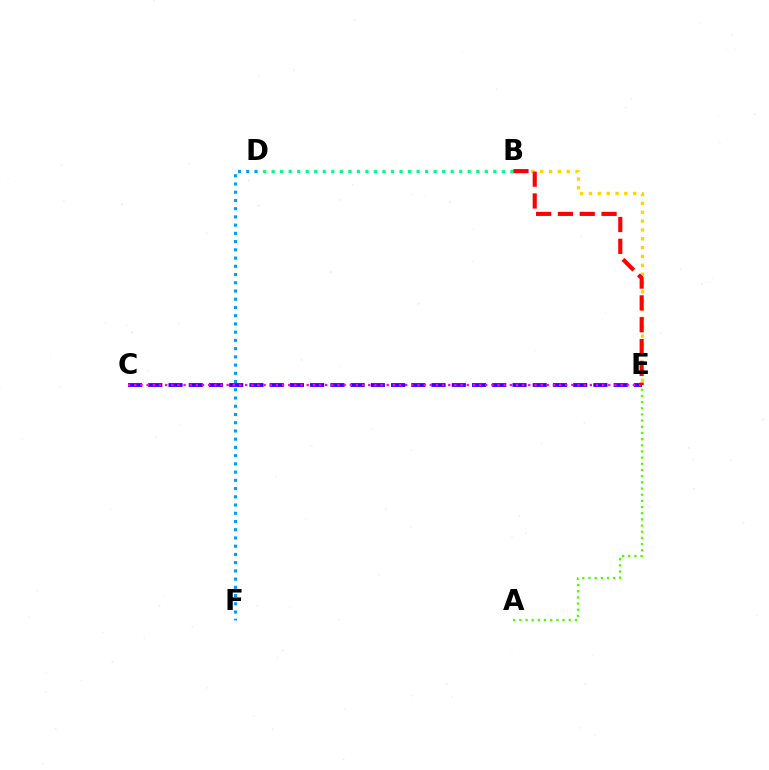{('B', 'D'): [{'color': '#00ff86', 'line_style': 'dotted', 'thickness': 2.32}], ('B', 'E'): [{'color': '#ffd500', 'line_style': 'dotted', 'thickness': 2.4}, {'color': '#ff0000', 'line_style': 'dashed', 'thickness': 2.96}], ('D', 'F'): [{'color': '#009eff', 'line_style': 'dotted', 'thickness': 2.24}], ('A', 'E'): [{'color': '#4fff00', 'line_style': 'dotted', 'thickness': 1.68}], ('C', 'E'): [{'color': '#3700ff', 'line_style': 'dashed', 'thickness': 2.75}, {'color': '#ff00ed', 'line_style': 'dotted', 'thickness': 1.67}]}